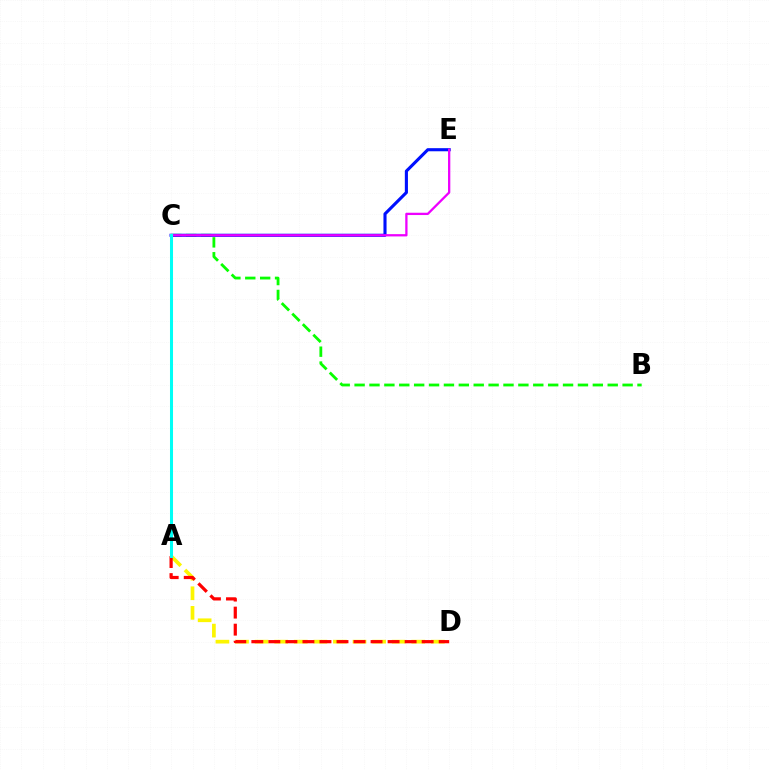{('B', 'C'): [{'color': '#08ff00', 'line_style': 'dashed', 'thickness': 2.02}], ('A', 'D'): [{'color': '#fcf500', 'line_style': 'dashed', 'thickness': 2.66}, {'color': '#ff0000', 'line_style': 'dashed', 'thickness': 2.31}], ('C', 'E'): [{'color': '#0010ff', 'line_style': 'solid', 'thickness': 2.23}, {'color': '#ee00ff', 'line_style': 'solid', 'thickness': 1.65}], ('A', 'C'): [{'color': '#00fff6', 'line_style': 'solid', 'thickness': 2.18}]}